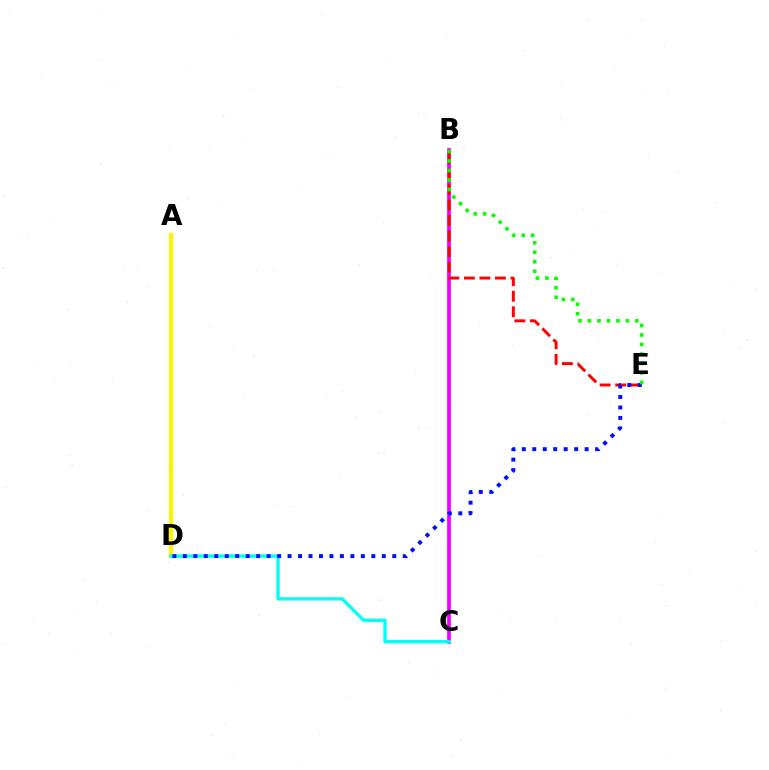{('B', 'C'): [{'color': '#ee00ff', 'line_style': 'solid', 'thickness': 2.66}], ('A', 'D'): [{'color': '#fcf500', 'line_style': 'solid', 'thickness': 2.96}], ('B', 'E'): [{'color': '#ff0000', 'line_style': 'dashed', 'thickness': 2.11}, {'color': '#08ff00', 'line_style': 'dotted', 'thickness': 2.58}], ('C', 'D'): [{'color': '#00fff6', 'line_style': 'solid', 'thickness': 2.37}], ('D', 'E'): [{'color': '#0010ff', 'line_style': 'dotted', 'thickness': 2.84}]}